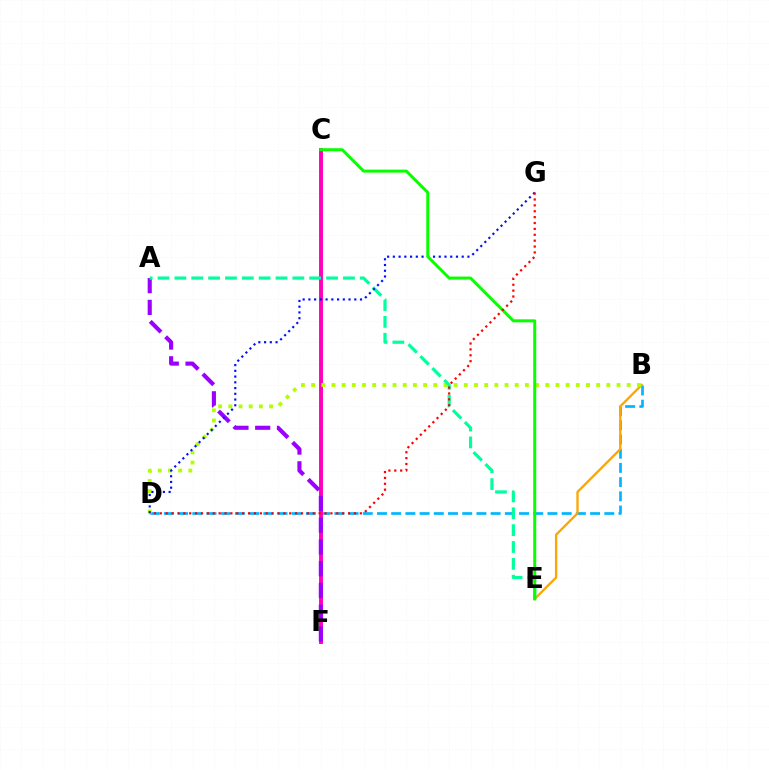{('B', 'D'): [{'color': '#00b5ff', 'line_style': 'dashed', 'thickness': 1.93}, {'color': '#b3ff00', 'line_style': 'dotted', 'thickness': 2.77}], ('B', 'E'): [{'color': '#ffa500', 'line_style': 'solid', 'thickness': 1.66}], ('C', 'F'): [{'color': '#ff00bd', 'line_style': 'solid', 'thickness': 2.82}], ('A', 'F'): [{'color': '#9b00ff', 'line_style': 'dashed', 'thickness': 2.96}], ('A', 'E'): [{'color': '#00ff9d', 'line_style': 'dashed', 'thickness': 2.29}], ('D', 'G'): [{'color': '#0010ff', 'line_style': 'dotted', 'thickness': 1.56}, {'color': '#ff0000', 'line_style': 'dotted', 'thickness': 1.6}], ('C', 'E'): [{'color': '#08ff00', 'line_style': 'solid', 'thickness': 2.16}]}